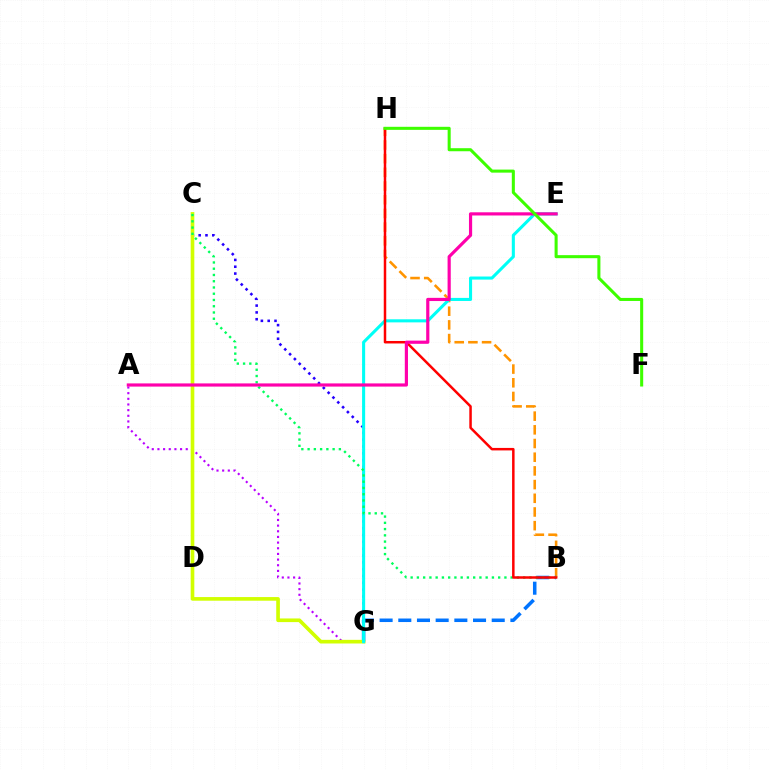{('C', 'G'): [{'color': '#2500ff', 'line_style': 'dotted', 'thickness': 1.85}, {'color': '#d1ff00', 'line_style': 'solid', 'thickness': 2.62}], ('B', 'H'): [{'color': '#ff9400', 'line_style': 'dashed', 'thickness': 1.86}, {'color': '#ff0000', 'line_style': 'solid', 'thickness': 1.79}], ('B', 'G'): [{'color': '#0074ff', 'line_style': 'dashed', 'thickness': 2.54}], ('A', 'G'): [{'color': '#b900ff', 'line_style': 'dotted', 'thickness': 1.54}], ('E', 'G'): [{'color': '#00fff6', 'line_style': 'solid', 'thickness': 2.21}], ('B', 'C'): [{'color': '#00ff5c', 'line_style': 'dotted', 'thickness': 1.7}], ('A', 'E'): [{'color': '#ff00ac', 'line_style': 'solid', 'thickness': 2.29}], ('F', 'H'): [{'color': '#3dff00', 'line_style': 'solid', 'thickness': 2.2}]}